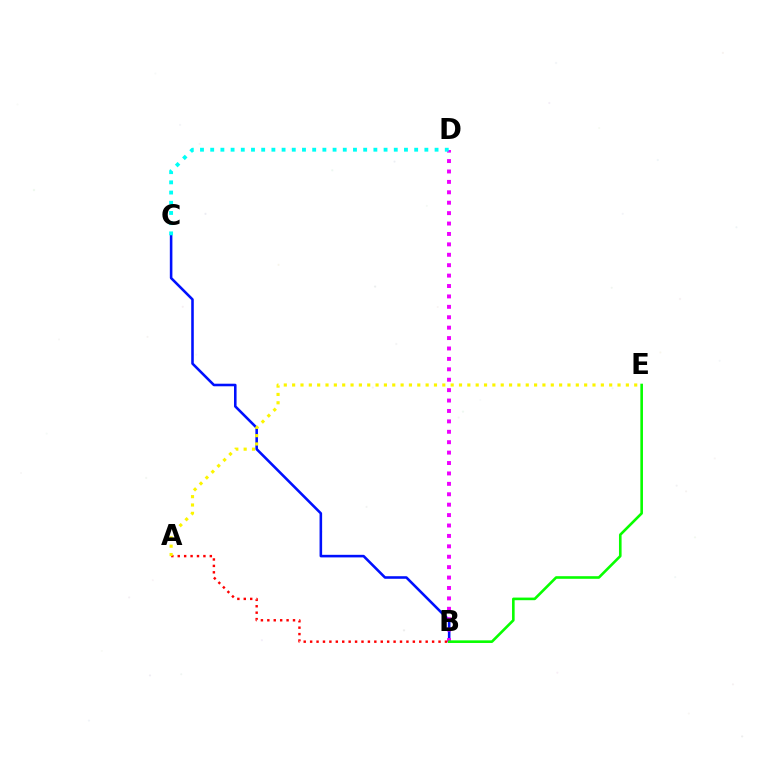{('B', 'C'): [{'color': '#0010ff', 'line_style': 'solid', 'thickness': 1.85}], ('B', 'D'): [{'color': '#ee00ff', 'line_style': 'dotted', 'thickness': 2.83}], ('C', 'D'): [{'color': '#00fff6', 'line_style': 'dotted', 'thickness': 2.77}], ('A', 'B'): [{'color': '#ff0000', 'line_style': 'dotted', 'thickness': 1.74}], ('B', 'E'): [{'color': '#08ff00', 'line_style': 'solid', 'thickness': 1.88}], ('A', 'E'): [{'color': '#fcf500', 'line_style': 'dotted', 'thickness': 2.27}]}